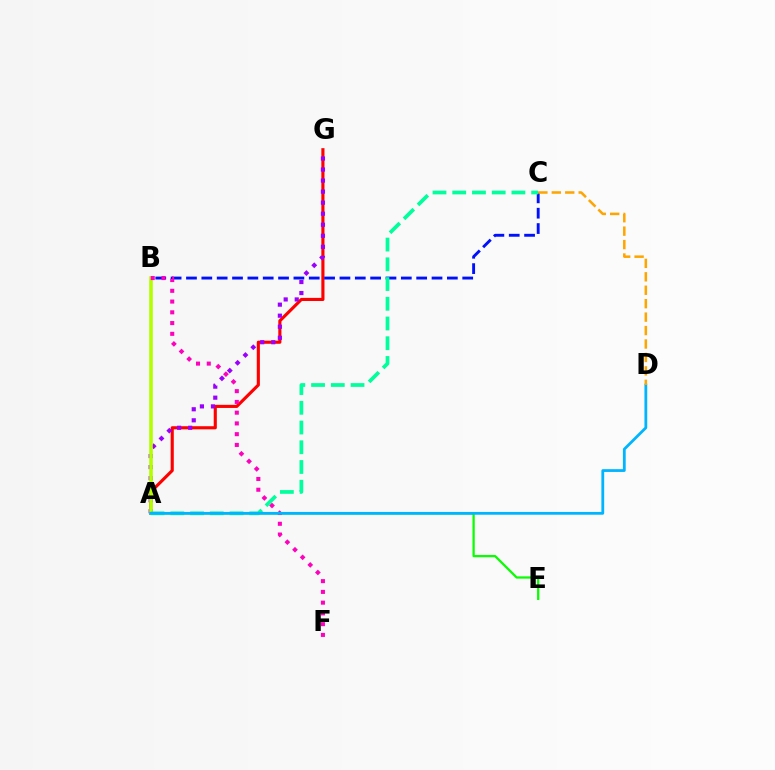{('A', 'E'): [{'color': '#08ff00', 'line_style': 'solid', 'thickness': 1.62}], ('A', 'G'): [{'color': '#ff0000', 'line_style': 'solid', 'thickness': 2.25}, {'color': '#9b00ff', 'line_style': 'dotted', 'thickness': 3.0}], ('B', 'C'): [{'color': '#0010ff', 'line_style': 'dashed', 'thickness': 2.08}], ('A', 'B'): [{'color': '#b3ff00', 'line_style': 'solid', 'thickness': 2.6}], ('A', 'C'): [{'color': '#00ff9d', 'line_style': 'dashed', 'thickness': 2.68}], ('B', 'F'): [{'color': '#ff00bd', 'line_style': 'dotted', 'thickness': 2.92}], ('A', 'D'): [{'color': '#00b5ff', 'line_style': 'solid', 'thickness': 2.01}], ('C', 'D'): [{'color': '#ffa500', 'line_style': 'dashed', 'thickness': 1.83}]}